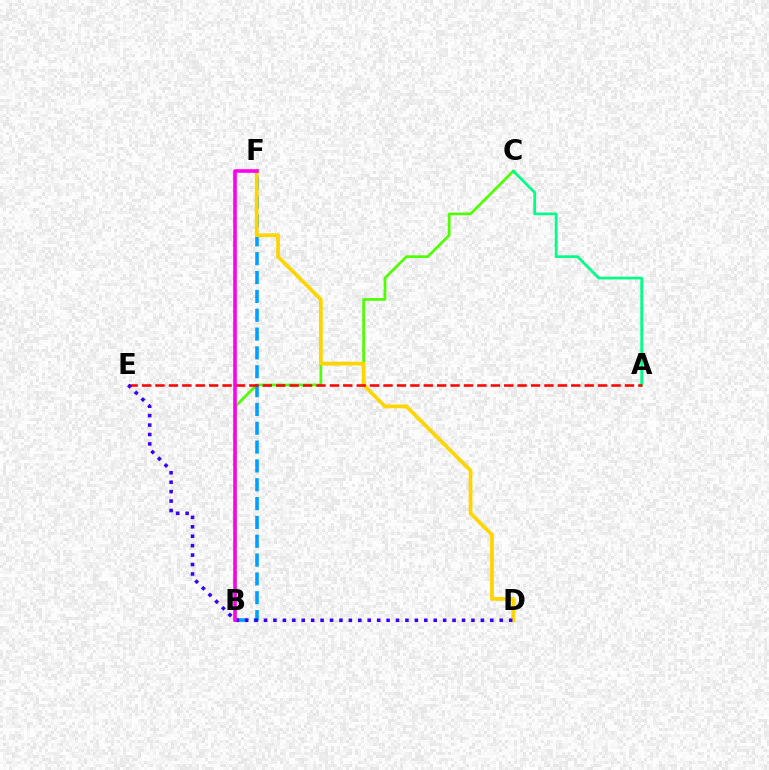{('B', 'C'): [{'color': '#4fff00', 'line_style': 'solid', 'thickness': 1.95}], ('B', 'F'): [{'color': '#009eff', 'line_style': 'dashed', 'thickness': 2.56}, {'color': '#ff00ed', 'line_style': 'solid', 'thickness': 2.57}], ('A', 'C'): [{'color': '#00ff86', 'line_style': 'solid', 'thickness': 1.96}], ('D', 'F'): [{'color': '#ffd500', 'line_style': 'solid', 'thickness': 2.7}], ('A', 'E'): [{'color': '#ff0000', 'line_style': 'dashed', 'thickness': 1.82}], ('D', 'E'): [{'color': '#3700ff', 'line_style': 'dotted', 'thickness': 2.56}]}